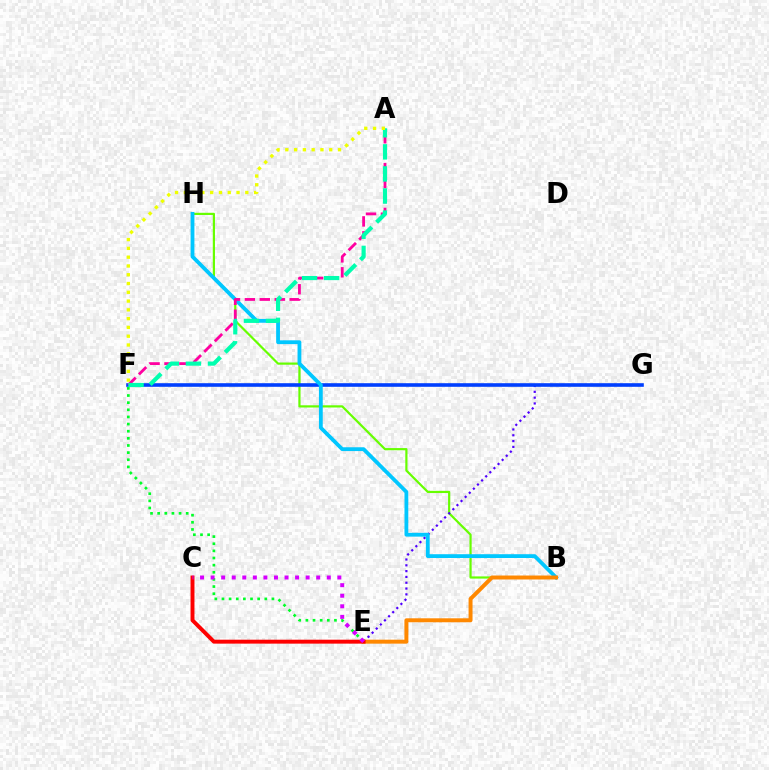{('B', 'H'): [{'color': '#66ff00', 'line_style': 'solid', 'thickness': 1.58}, {'color': '#00c7ff', 'line_style': 'solid', 'thickness': 2.74}], ('E', 'F'): [{'color': '#00ff27', 'line_style': 'dotted', 'thickness': 1.94}], ('E', 'G'): [{'color': '#4f00ff', 'line_style': 'dotted', 'thickness': 1.58}], ('F', 'G'): [{'color': '#003fff', 'line_style': 'solid', 'thickness': 2.59}], ('A', 'F'): [{'color': '#ff00a0', 'line_style': 'dashed', 'thickness': 2.03}, {'color': '#00ffaf', 'line_style': 'dashed', 'thickness': 3.0}, {'color': '#eeff00', 'line_style': 'dotted', 'thickness': 2.39}], ('B', 'E'): [{'color': '#ff8800', 'line_style': 'solid', 'thickness': 2.85}], ('C', 'E'): [{'color': '#ff0000', 'line_style': 'solid', 'thickness': 2.83}, {'color': '#d600ff', 'line_style': 'dotted', 'thickness': 2.87}]}